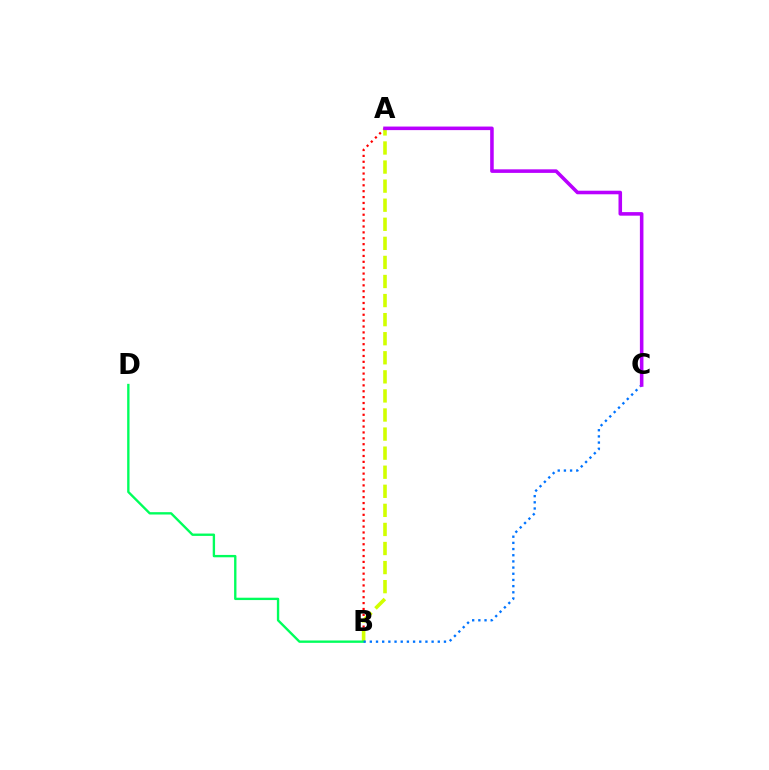{('A', 'B'): [{'color': '#ff0000', 'line_style': 'dotted', 'thickness': 1.6}, {'color': '#d1ff00', 'line_style': 'dashed', 'thickness': 2.59}], ('B', 'D'): [{'color': '#00ff5c', 'line_style': 'solid', 'thickness': 1.7}], ('B', 'C'): [{'color': '#0074ff', 'line_style': 'dotted', 'thickness': 1.68}], ('A', 'C'): [{'color': '#b900ff', 'line_style': 'solid', 'thickness': 2.56}]}